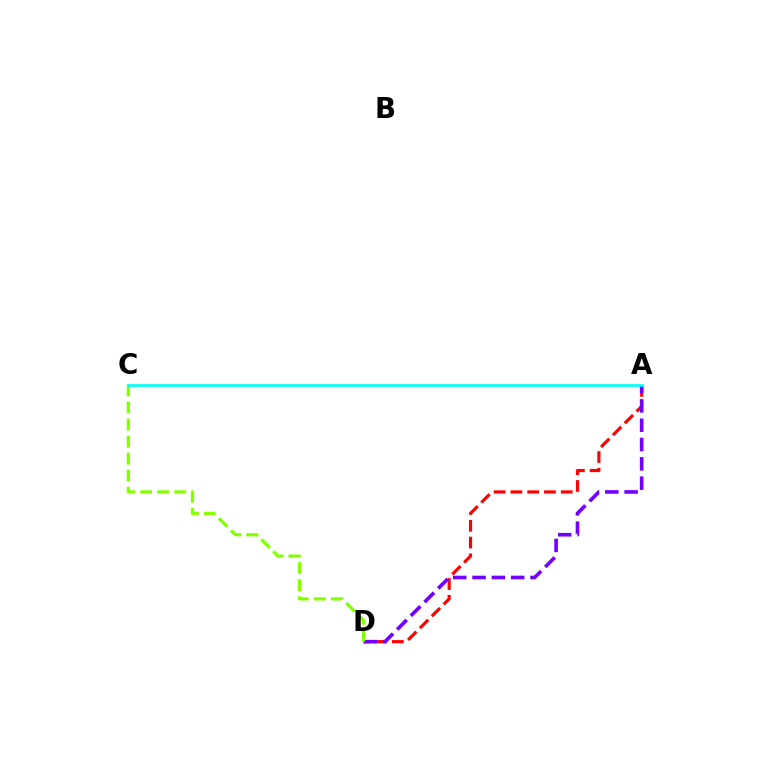{('A', 'D'): [{'color': '#ff0000', 'line_style': 'dashed', 'thickness': 2.28}, {'color': '#7200ff', 'line_style': 'dashed', 'thickness': 2.63}], ('C', 'D'): [{'color': '#84ff00', 'line_style': 'dashed', 'thickness': 2.31}], ('A', 'C'): [{'color': '#00fff6', 'line_style': 'solid', 'thickness': 1.93}]}